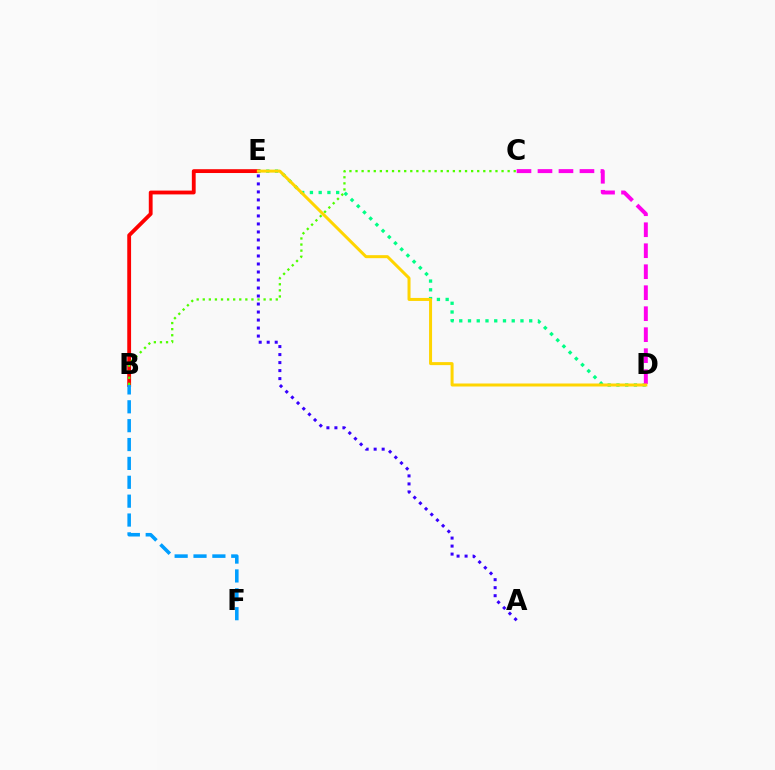{('B', 'E'): [{'color': '#ff0000', 'line_style': 'solid', 'thickness': 2.75}], ('B', 'C'): [{'color': '#4fff00', 'line_style': 'dotted', 'thickness': 1.65}], ('D', 'E'): [{'color': '#00ff86', 'line_style': 'dotted', 'thickness': 2.38}, {'color': '#ffd500', 'line_style': 'solid', 'thickness': 2.16}], ('A', 'E'): [{'color': '#3700ff', 'line_style': 'dotted', 'thickness': 2.18}], ('C', 'D'): [{'color': '#ff00ed', 'line_style': 'dashed', 'thickness': 2.85}], ('B', 'F'): [{'color': '#009eff', 'line_style': 'dashed', 'thickness': 2.56}]}